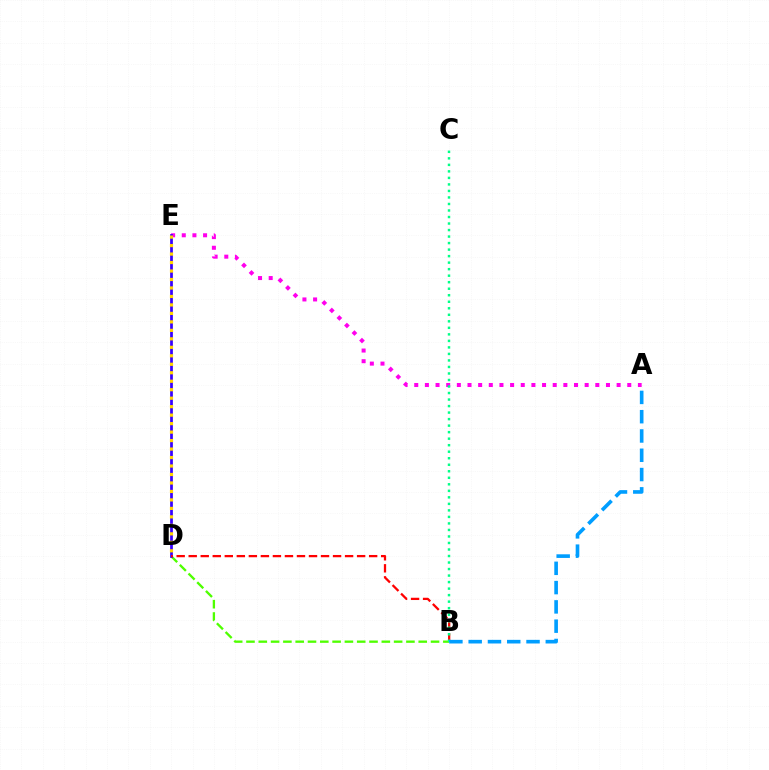{('B', 'D'): [{'color': '#4fff00', 'line_style': 'dashed', 'thickness': 1.67}, {'color': '#ff0000', 'line_style': 'dashed', 'thickness': 1.63}], ('A', 'E'): [{'color': '#ff00ed', 'line_style': 'dotted', 'thickness': 2.89}], ('D', 'E'): [{'color': '#3700ff', 'line_style': 'solid', 'thickness': 1.97}, {'color': '#ffd500', 'line_style': 'dotted', 'thickness': 2.3}], ('B', 'C'): [{'color': '#00ff86', 'line_style': 'dotted', 'thickness': 1.77}], ('A', 'B'): [{'color': '#009eff', 'line_style': 'dashed', 'thickness': 2.62}]}